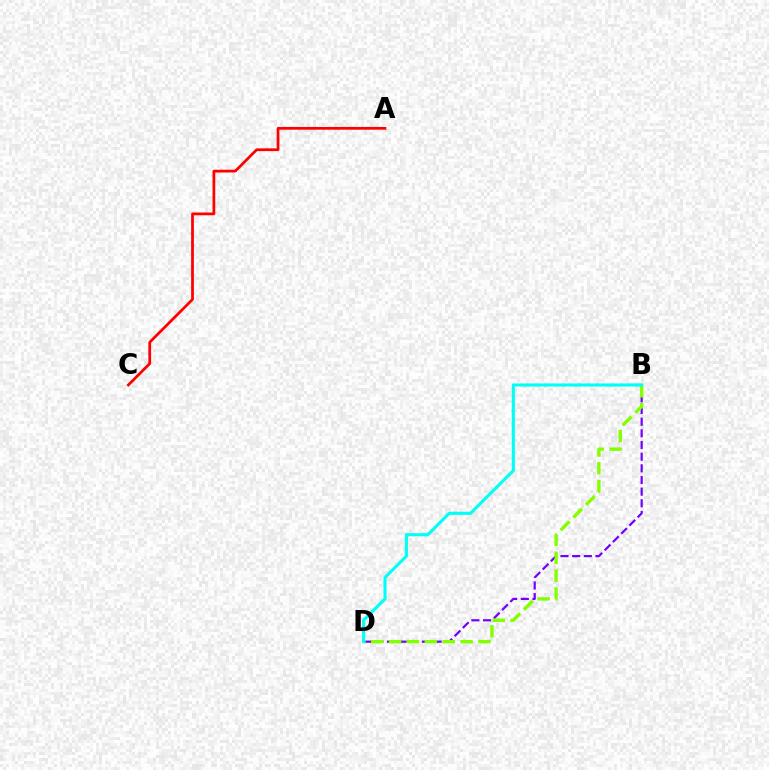{('B', 'D'): [{'color': '#7200ff', 'line_style': 'dashed', 'thickness': 1.58}, {'color': '#84ff00', 'line_style': 'dashed', 'thickness': 2.43}, {'color': '#00fff6', 'line_style': 'solid', 'thickness': 2.24}], ('A', 'C'): [{'color': '#ff0000', 'line_style': 'solid', 'thickness': 1.97}]}